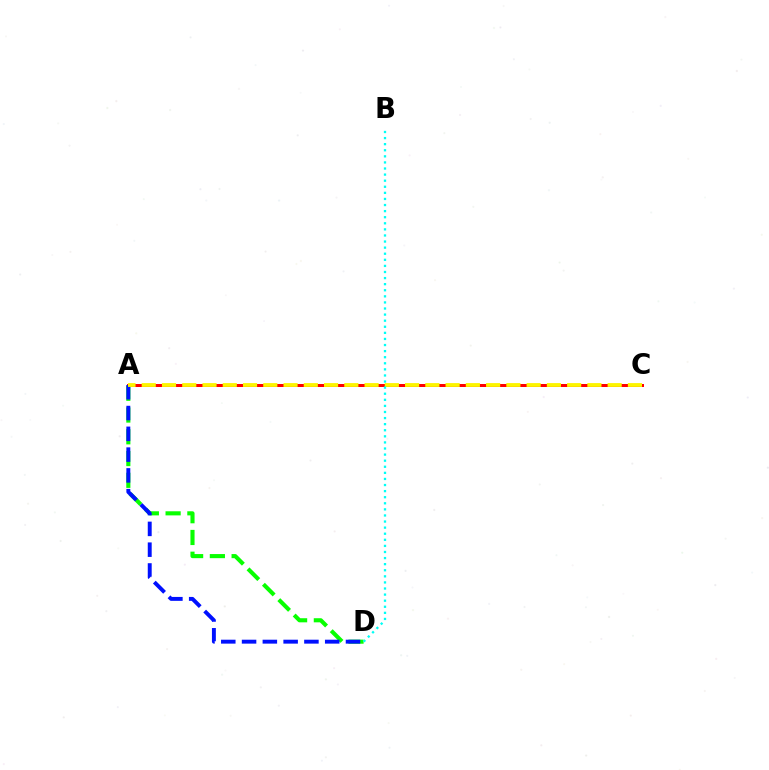{('A', 'C'): [{'color': '#ee00ff', 'line_style': 'dashed', 'thickness': 2.05}, {'color': '#ff0000', 'line_style': 'solid', 'thickness': 2.14}, {'color': '#fcf500', 'line_style': 'dashed', 'thickness': 2.75}], ('A', 'D'): [{'color': '#08ff00', 'line_style': 'dashed', 'thickness': 2.96}, {'color': '#0010ff', 'line_style': 'dashed', 'thickness': 2.82}], ('B', 'D'): [{'color': '#00fff6', 'line_style': 'dotted', 'thickness': 1.65}]}